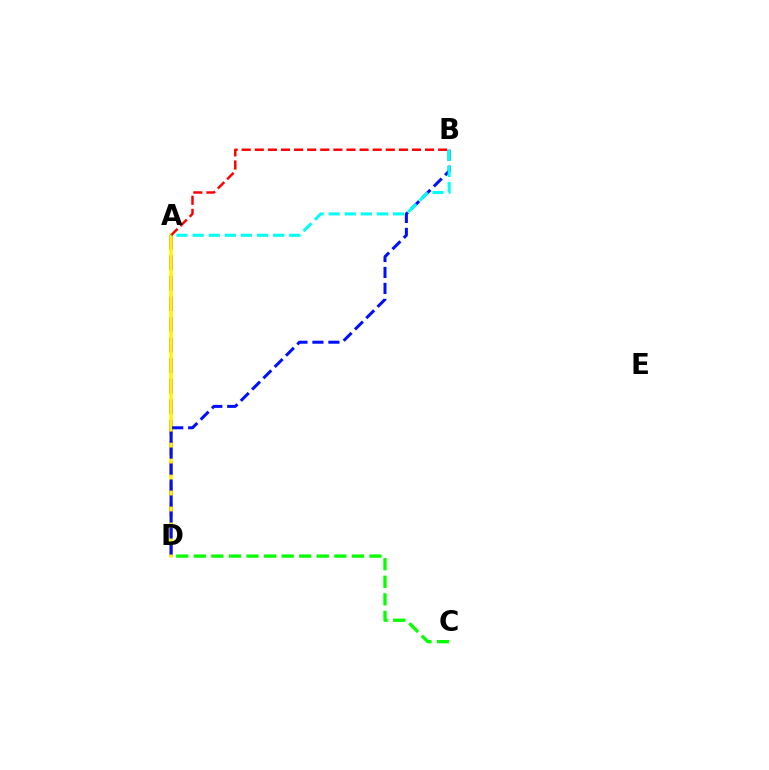{('A', 'D'): [{'color': '#ee00ff', 'line_style': 'dashed', 'thickness': 2.79}, {'color': '#fcf500', 'line_style': 'solid', 'thickness': 2.53}], ('C', 'D'): [{'color': '#08ff00', 'line_style': 'dashed', 'thickness': 2.39}], ('B', 'D'): [{'color': '#0010ff', 'line_style': 'dashed', 'thickness': 2.17}], ('A', 'B'): [{'color': '#ff0000', 'line_style': 'dashed', 'thickness': 1.78}, {'color': '#00fff6', 'line_style': 'dashed', 'thickness': 2.19}]}